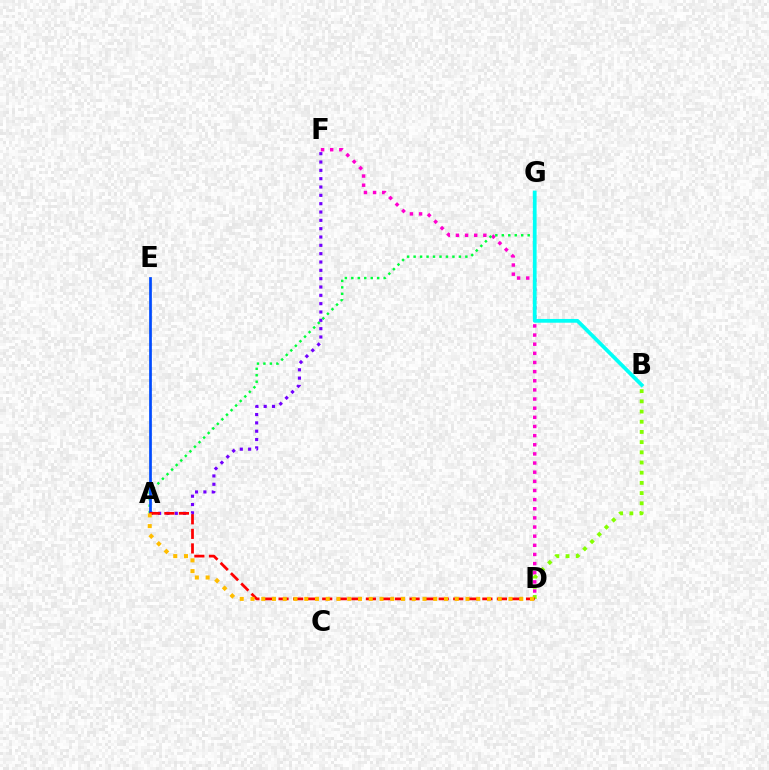{('D', 'F'): [{'color': '#ff00cf', 'line_style': 'dotted', 'thickness': 2.48}], ('A', 'G'): [{'color': '#00ff39', 'line_style': 'dotted', 'thickness': 1.76}], ('B', 'G'): [{'color': '#00fff6', 'line_style': 'solid', 'thickness': 2.7}], ('B', 'D'): [{'color': '#84ff00', 'line_style': 'dotted', 'thickness': 2.77}], ('A', 'E'): [{'color': '#004bff', 'line_style': 'solid', 'thickness': 1.96}], ('A', 'F'): [{'color': '#7200ff', 'line_style': 'dotted', 'thickness': 2.26}], ('A', 'D'): [{'color': '#ff0000', 'line_style': 'dashed', 'thickness': 1.98}, {'color': '#ffbd00', 'line_style': 'dotted', 'thickness': 2.92}]}